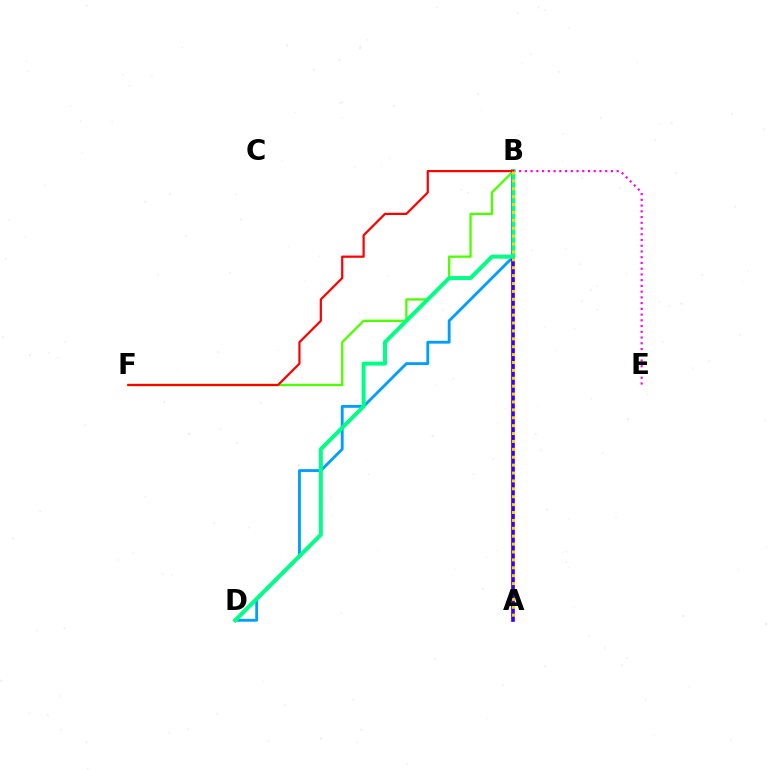{('B', 'D'): [{'color': '#009eff', 'line_style': 'solid', 'thickness': 2.04}, {'color': '#00ff86', 'line_style': 'solid', 'thickness': 2.88}], ('A', 'B'): [{'color': '#3700ff', 'line_style': 'solid', 'thickness': 2.64}, {'color': '#ffd500', 'line_style': 'dotted', 'thickness': 2.15}], ('B', 'E'): [{'color': '#ff00ed', 'line_style': 'dotted', 'thickness': 1.56}], ('B', 'F'): [{'color': '#4fff00', 'line_style': 'solid', 'thickness': 1.68}, {'color': '#ff0000', 'line_style': 'solid', 'thickness': 1.6}]}